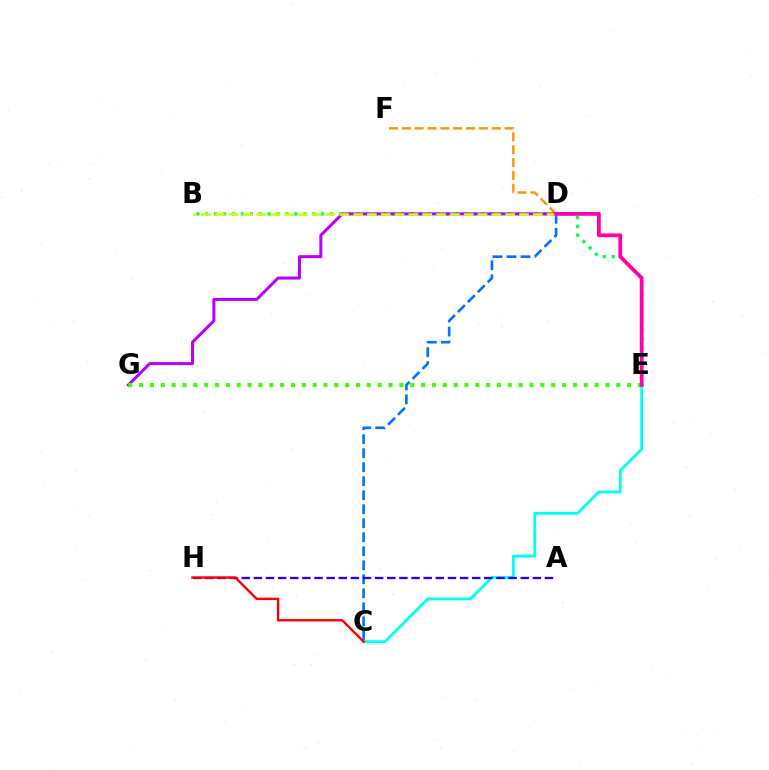{('C', 'E'): [{'color': '#00fff6', 'line_style': 'solid', 'thickness': 2.03}], ('D', 'F'): [{'color': '#ff9400', 'line_style': 'dashed', 'thickness': 1.74}], ('B', 'E'): [{'color': '#00ff5c', 'line_style': 'dotted', 'thickness': 2.42}], ('C', 'D'): [{'color': '#0074ff', 'line_style': 'dashed', 'thickness': 1.9}], ('D', 'G'): [{'color': '#b900ff', 'line_style': 'solid', 'thickness': 2.17}], ('A', 'H'): [{'color': '#2500ff', 'line_style': 'dashed', 'thickness': 1.65}], ('E', 'G'): [{'color': '#3dff00', 'line_style': 'dotted', 'thickness': 2.95}], ('B', 'D'): [{'color': '#d1ff00', 'line_style': 'dashed', 'thickness': 1.88}], ('D', 'E'): [{'color': '#ff00ac', 'line_style': 'solid', 'thickness': 2.72}], ('C', 'H'): [{'color': '#ff0000', 'line_style': 'solid', 'thickness': 1.72}]}